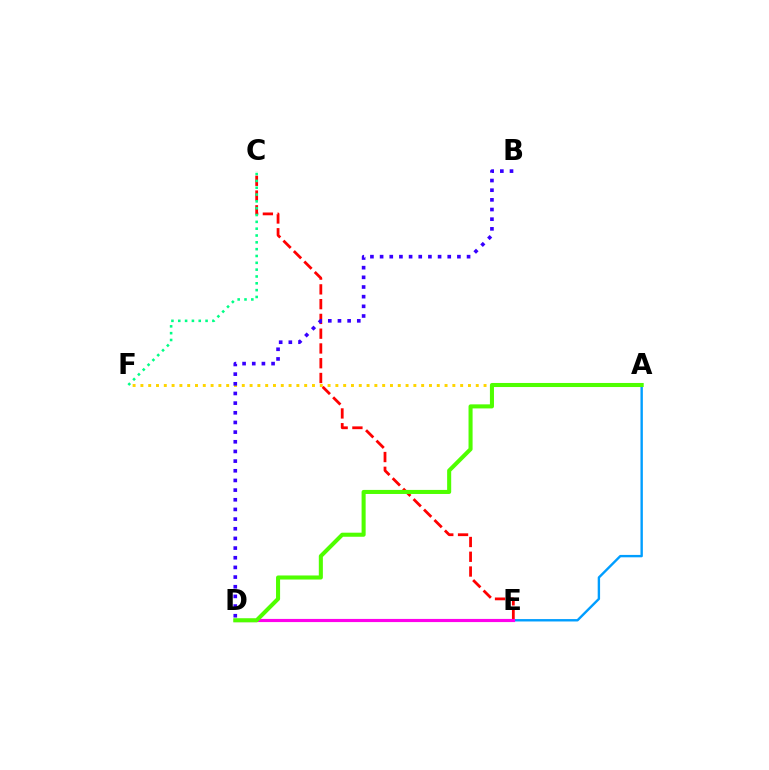{('A', 'F'): [{'color': '#ffd500', 'line_style': 'dotted', 'thickness': 2.12}], ('A', 'E'): [{'color': '#009eff', 'line_style': 'solid', 'thickness': 1.72}], ('C', 'E'): [{'color': '#ff0000', 'line_style': 'dashed', 'thickness': 2.01}], ('D', 'E'): [{'color': '#ff00ed', 'line_style': 'solid', 'thickness': 2.28}], ('A', 'D'): [{'color': '#4fff00', 'line_style': 'solid', 'thickness': 2.92}], ('B', 'D'): [{'color': '#3700ff', 'line_style': 'dotted', 'thickness': 2.63}], ('C', 'F'): [{'color': '#00ff86', 'line_style': 'dotted', 'thickness': 1.85}]}